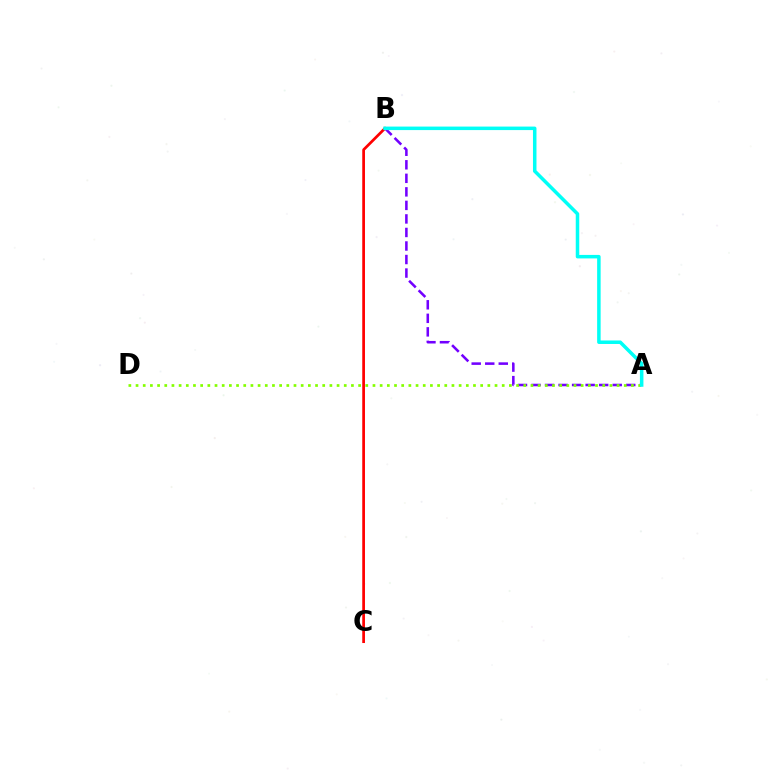{('A', 'B'): [{'color': '#7200ff', 'line_style': 'dashed', 'thickness': 1.84}, {'color': '#00fff6', 'line_style': 'solid', 'thickness': 2.52}], ('A', 'D'): [{'color': '#84ff00', 'line_style': 'dotted', 'thickness': 1.95}], ('B', 'C'): [{'color': '#ff0000', 'line_style': 'solid', 'thickness': 1.96}]}